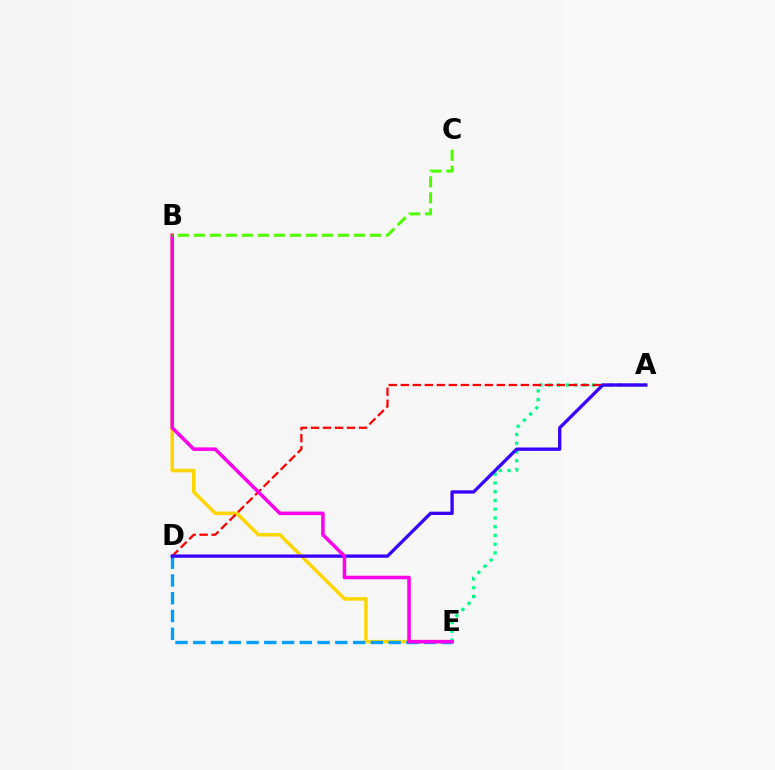{('B', 'E'): [{'color': '#ffd500', 'line_style': 'solid', 'thickness': 2.53}, {'color': '#ff00ed', 'line_style': 'solid', 'thickness': 2.55}], ('D', 'E'): [{'color': '#009eff', 'line_style': 'dashed', 'thickness': 2.41}], ('A', 'E'): [{'color': '#00ff86', 'line_style': 'dotted', 'thickness': 2.38}], ('A', 'D'): [{'color': '#ff0000', 'line_style': 'dashed', 'thickness': 1.63}, {'color': '#3700ff', 'line_style': 'solid', 'thickness': 2.39}], ('B', 'C'): [{'color': '#4fff00', 'line_style': 'dashed', 'thickness': 2.17}]}